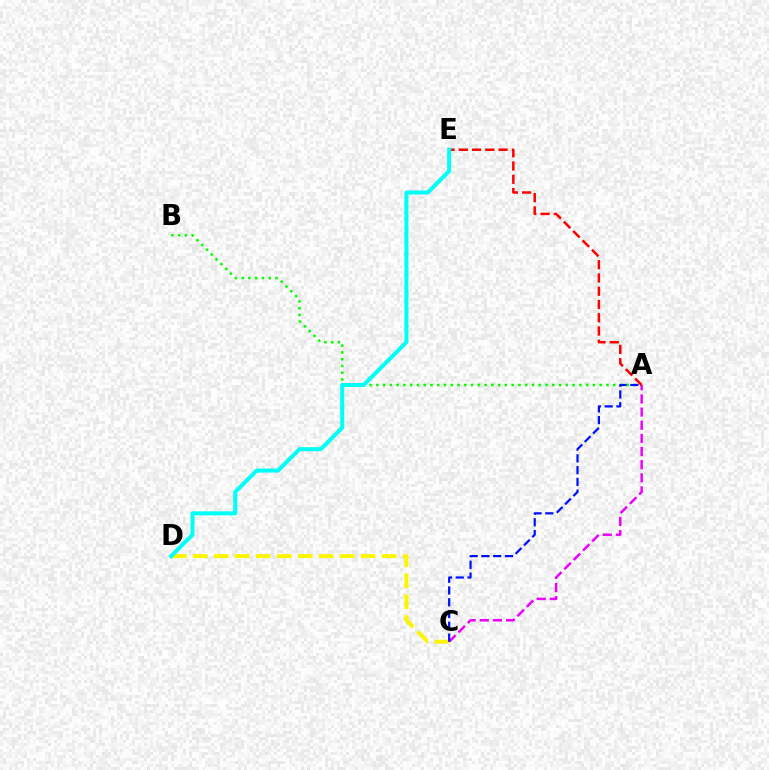{('A', 'B'): [{'color': '#08ff00', 'line_style': 'dotted', 'thickness': 1.84}], ('C', 'D'): [{'color': '#fcf500', 'line_style': 'dashed', 'thickness': 2.85}], ('A', 'C'): [{'color': '#ee00ff', 'line_style': 'dashed', 'thickness': 1.79}, {'color': '#0010ff', 'line_style': 'dashed', 'thickness': 1.6}], ('A', 'E'): [{'color': '#ff0000', 'line_style': 'dashed', 'thickness': 1.8}], ('D', 'E'): [{'color': '#00fff6', 'line_style': 'solid', 'thickness': 2.9}]}